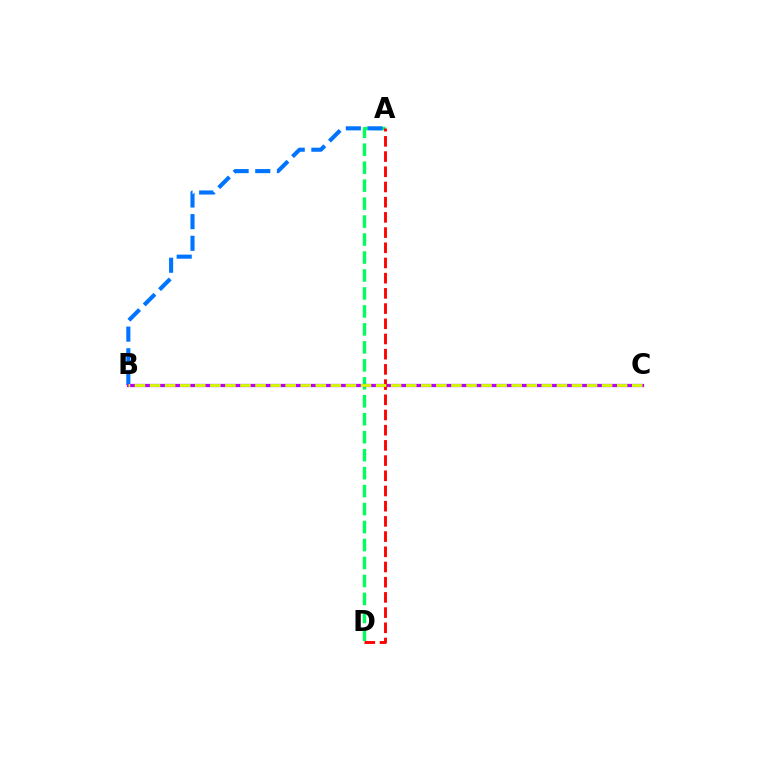{('A', 'D'): [{'color': '#00ff5c', 'line_style': 'dashed', 'thickness': 2.44}, {'color': '#ff0000', 'line_style': 'dashed', 'thickness': 2.07}], ('A', 'B'): [{'color': '#0074ff', 'line_style': 'dashed', 'thickness': 2.94}], ('B', 'C'): [{'color': '#b900ff', 'line_style': 'solid', 'thickness': 2.33}, {'color': '#d1ff00', 'line_style': 'dashed', 'thickness': 2.05}]}